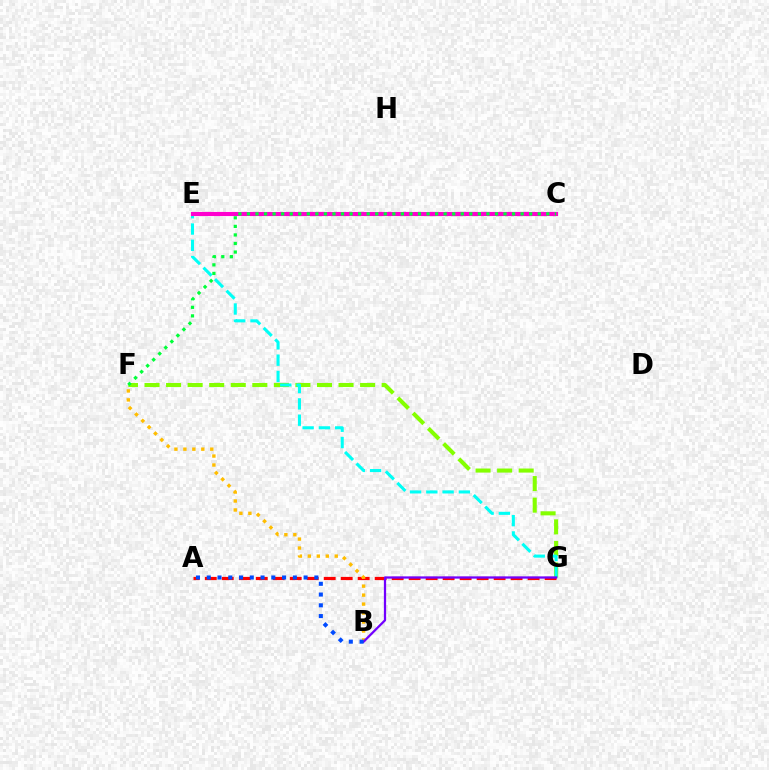{('A', 'G'): [{'color': '#ff0000', 'line_style': 'dashed', 'thickness': 2.31}], ('F', 'G'): [{'color': '#84ff00', 'line_style': 'dashed', 'thickness': 2.93}], ('E', 'G'): [{'color': '#00fff6', 'line_style': 'dashed', 'thickness': 2.21}], ('B', 'F'): [{'color': '#ffbd00', 'line_style': 'dotted', 'thickness': 2.44}], ('B', 'G'): [{'color': '#7200ff', 'line_style': 'solid', 'thickness': 1.62}], ('C', 'E'): [{'color': '#ff00cf', 'line_style': 'solid', 'thickness': 2.97}], ('A', 'B'): [{'color': '#004bff', 'line_style': 'dotted', 'thickness': 2.92}], ('C', 'F'): [{'color': '#00ff39', 'line_style': 'dotted', 'thickness': 2.32}]}